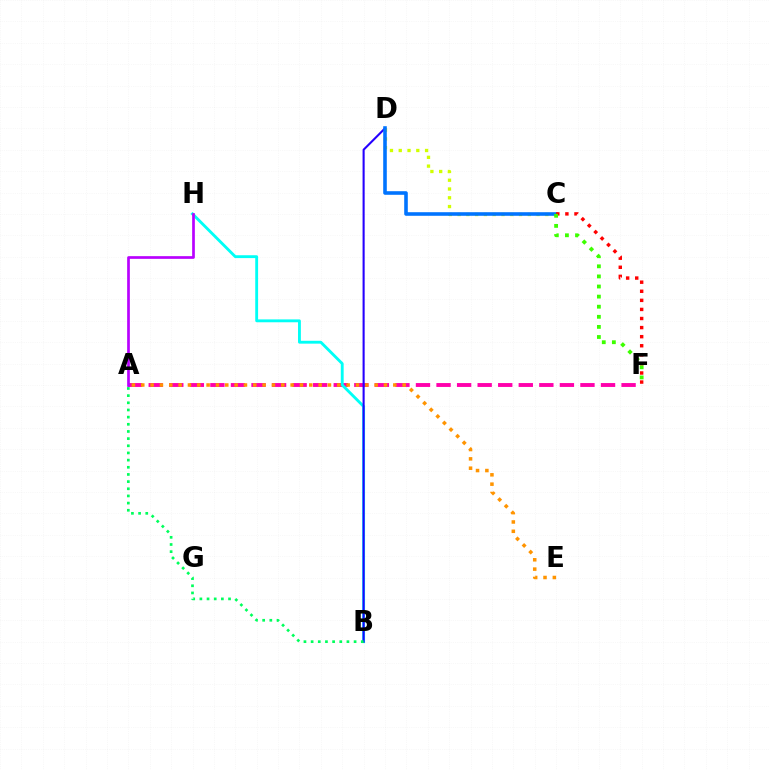{('A', 'F'): [{'color': '#ff00ac', 'line_style': 'dashed', 'thickness': 2.79}], ('B', 'H'): [{'color': '#00fff6', 'line_style': 'solid', 'thickness': 2.06}], ('C', 'D'): [{'color': '#d1ff00', 'line_style': 'dotted', 'thickness': 2.38}, {'color': '#0074ff', 'line_style': 'solid', 'thickness': 2.58}], ('B', 'D'): [{'color': '#2500ff', 'line_style': 'solid', 'thickness': 1.51}], ('A', 'B'): [{'color': '#00ff5c', 'line_style': 'dotted', 'thickness': 1.95}], ('A', 'H'): [{'color': '#b900ff', 'line_style': 'solid', 'thickness': 1.94}], ('C', 'F'): [{'color': '#ff0000', 'line_style': 'dotted', 'thickness': 2.47}, {'color': '#3dff00', 'line_style': 'dotted', 'thickness': 2.74}], ('A', 'E'): [{'color': '#ff9400', 'line_style': 'dotted', 'thickness': 2.54}]}